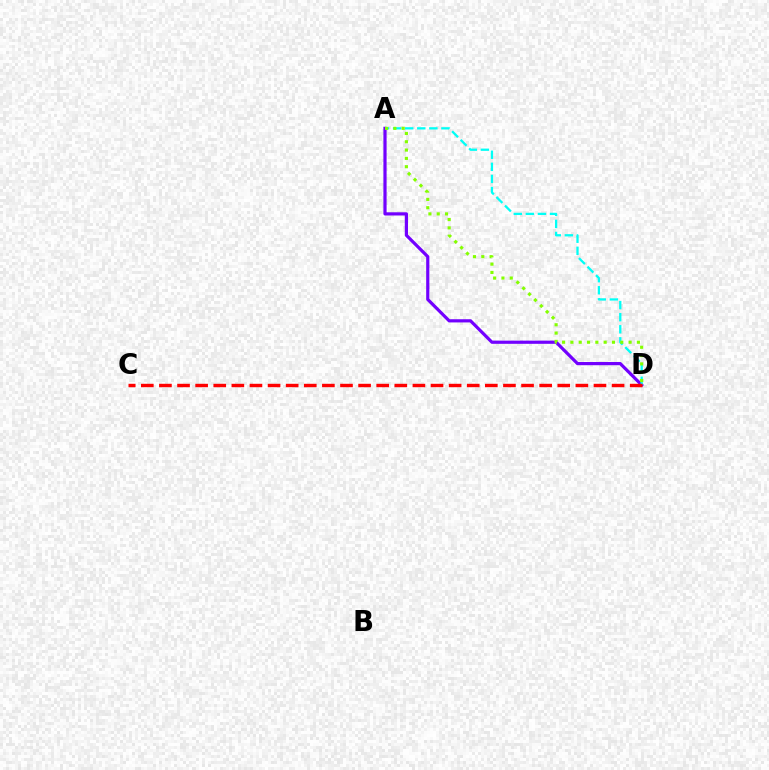{('A', 'D'): [{'color': '#7200ff', 'line_style': 'solid', 'thickness': 2.3}, {'color': '#00fff6', 'line_style': 'dashed', 'thickness': 1.64}, {'color': '#84ff00', 'line_style': 'dotted', 'thickness': 2.26}], ('C', 'D'): [{'color': '#ff0000', 'line_style': 'dashed', 'thickness': 2.46}]}